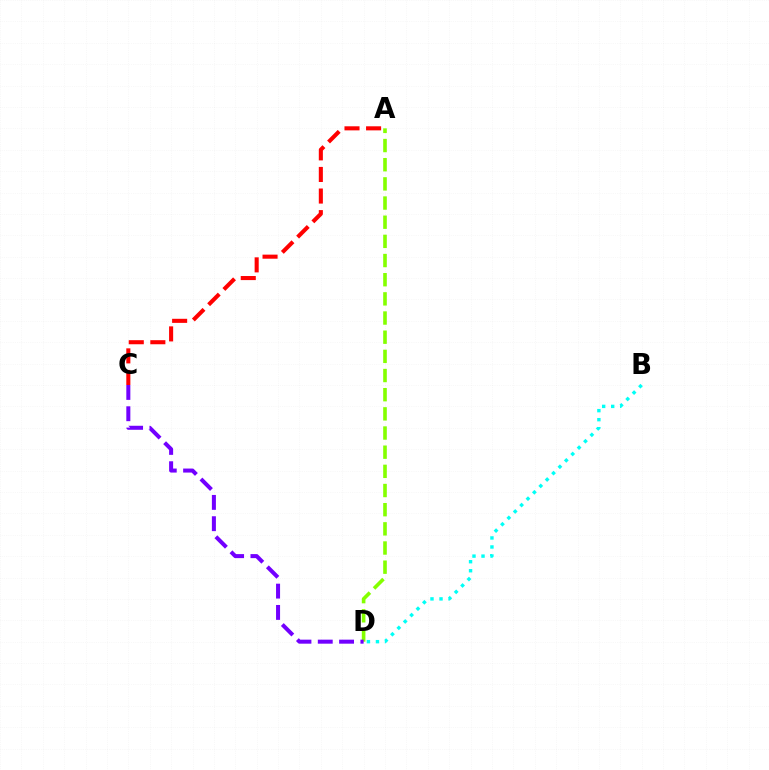{('A', 'C'): [{'color': '#ff0000', 'line_style': 'dashed', 'thickness': 2.93}], ('A', 'D'): [{'color': '#84ff00', 'line_style': 'dashed', 'thickness': 2.6}], ('C', 'D'): [{'color': '#7200ff', 'line_style': 'dashed', 'thickness': 2.89}], ('B', 'D'): [{'color': '#00fff6', 'line_style': 'dotted', 'thickness': 2.45}]}